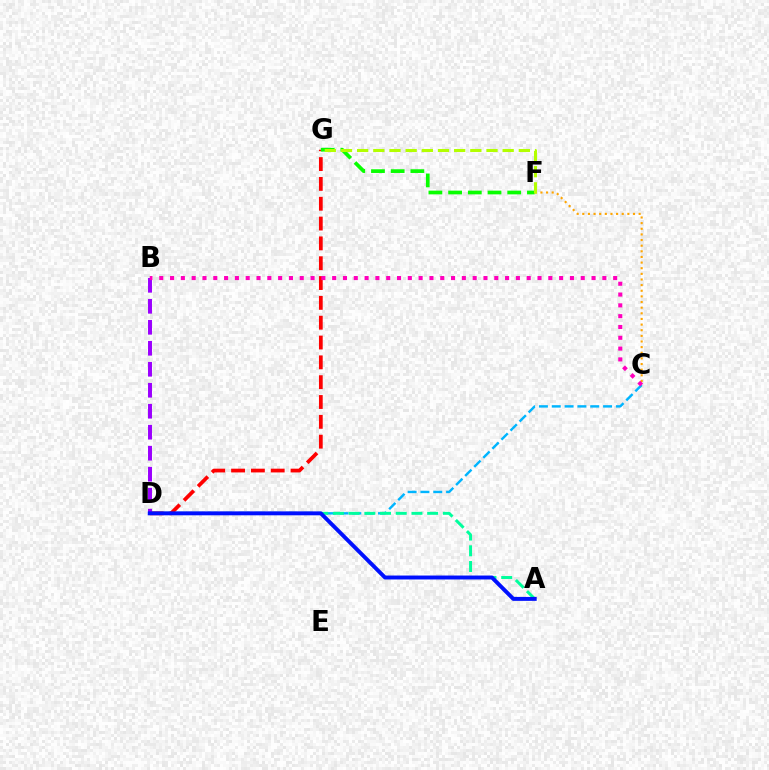{('C', 'F'): [{'color': '#ffa500', 'line_style': 'dotted', 'thickness': 1.53}], ('D', 'G'): [{'color': '#ff0000', 'line_style': 'dashed', 'thickness': 2.69}], ('C', 'D'): [{'color': '#00b5ff', 'line_style': 'dashed', 'thickness': 1.74}], ('A', 'D'): [{'color': '#00ff9d', 'line_style': 'dashed', 'thickness': 2.13}, {'color': '#0010ff', 'line_style': 'solid', 'thickness': 2.83}], ('B', 'D'): [{'color': '#9b00ff', 'line_style': 'dashed', 'thickness': 2.85}], ('F', 'G'): [{'color': '#08ff00', 'line_style': 'dashed', 'thickness': 2.68}, {'color': '#b3ff00', 'line_style': 'dashed', 'thickness': 2.2}], ('B', 'C'): [{'color': '#ff00bd', 'line_style': 'dotted', 'thickness': 2.94}]}